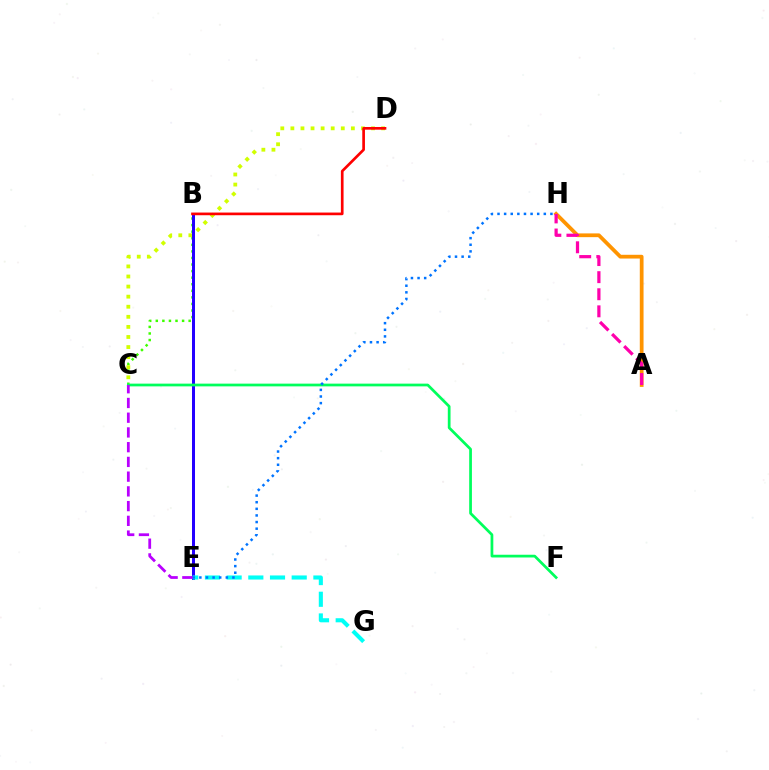{('B', 'C'): [{'color': '#3dff00', 'line_style': 'dotted', 'thickness': 1.79}], ('A', 'H'): [{'color': '#ff9400', 'line_style': 'solid', 'thickness': 2.7}, {'color': '#ff00ac', 'line_style': 'dashed', 'thickness': 2.32}], ('C', 'D'): [{'color': '#d1ff00', 'line_style': 'dotted', 'thickness': 2.74}], ('B', 'E'): [{'color': '#2500ff', 'line_style': 'solid', 'thickness': 2.17}], ('B', 'D'): [{'color': '#ff0000', 'line_style': 'solid', 'thickness': 1.93}], ('C', 'F'): [{'color': '#00ff5c', 'line_style': 'solid', 'thickness': 1.97}], ('E', 'G'): [{'color': '#00fff6', 'line_style': 'dashed', 'thickness': 2.95}], ('E', 'H'): [{'color': '#0074ff', 'line_style': 'dotted', 'thickness': 1.8}], ('C', 'E'): [{'color': '#b900ff', 'line_style': 'dashed', 'thickness': 2.0}]}